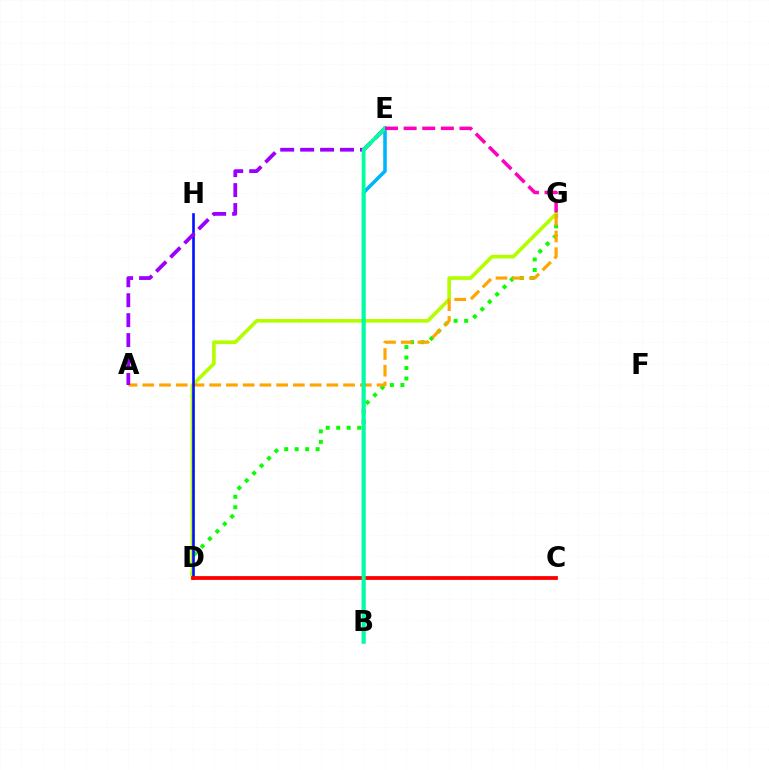{('D', 'G'): [{'color': '#08ff00', 'line_style': 'dotted', 'thickness': 2.85}, {'color': '#b3ff00', 'line_style': 'solid', 'thickness': 2.64}], ('A', 'G'): [{'color': '#ffa500', 'line_style': 'dashed', 'thickness': 2.27}], ('D', 'H'): [{'color': '#0010ff', 'line_style': 'solid', 'thickness': 1.88}], ('C', 'D'): [{'color': '#ff0000', 'line_style': 'solid', 'thickness': 2.72}], ('A', 'E'): [{'color': '#9b00ff', 'line_style': 'dashed', 'thickness': 2.71}], ('B', 'E'): [{'color': '#00b5ff', 'line_style': 'solid', 'thickness': 2.57}, {'color': '#00ff9d', 'line_style': 'solid', 'thickness': 2.73}], ('E', 'G'): [{'color': '#ff00bd', 'line_style': 'dashed', 'thickness': 2.53}]}